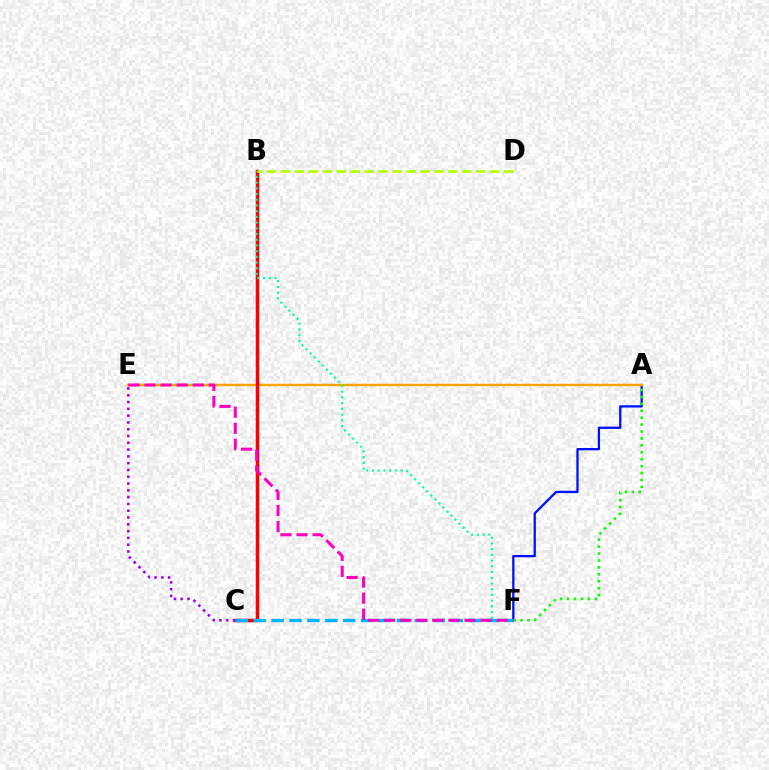{('A', 'F'): [{'color': '#0010ff', 'line_style': 'solid', 'thickness': 1.65}, {'color': '#08ff00', 'line_style': 'dotted', 'thickness': 1.88}], ('A', 'E'): [{'color': '#ffa500', 'line_style': 'solid', 'thickness': 1.74}], ('B', 'C'): [{'color': '#ff0000', 'line_style': 'solid', 'thickness': 2.5}], ('C', 'E'): [{'color': '#9b00ff', 'line_style': 'dotted', 'thickness': 1.85}], ('B', 'F'): [{'color': '#00ff9d', 'line_style': 'dotted', 'thickness': 1.55}], ('B', 'D'): [{'color': '#b3ff00', 'line_style': 'dashed', 'thickness': 1.9}], ('C', 'F'): [{'color': '#00b5ff', 'line_style': 'dashed', 'thickness': 2.43}], ('E', 'F'): [{'color': '#ff00bd', 'line_style': 'dashed', 'thickness': 2.18}]}